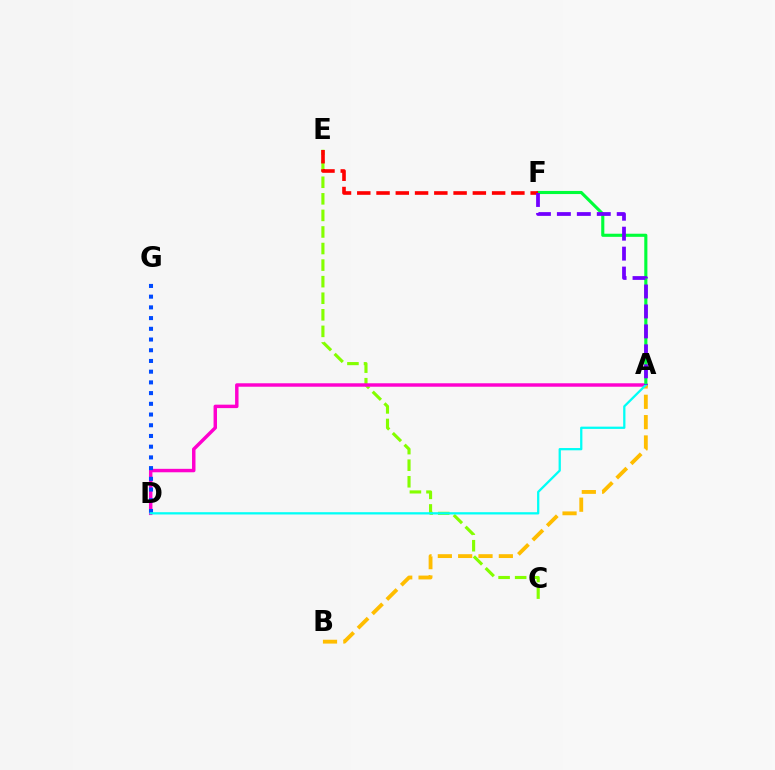{('C', 'E'): [{'color': '#84ff00', 'line_style': 'dashed', 'thickness': 2.25}], ('A', 'D'): [{'color': '#ff00cf', 'line_style': 'solid', 'thickness': 2.48}, {'color': '#00fff6', 'line_style': 'solid', 'thickness': 1.64}], ('A', 'F'): [{'color': '#00ff39', 'line_style': 'solid', 'thickness': 2.24}, {'color': '#7200ff', 'line_style': 'dashed', 'thickness': 2.71}], ('A', 'B'): [{'color': '#ffbd00', 'line_style': 'dashed', 'thickness': 2.76}], ('E', 'F'): [{'color': '#ff0000', 'line_style': 'dashed', 'thickness': 2.62}], ('D', 'G'): [{'color': '#004bff', 'line_style': 'dotted', 'thickness': 2.91}]}